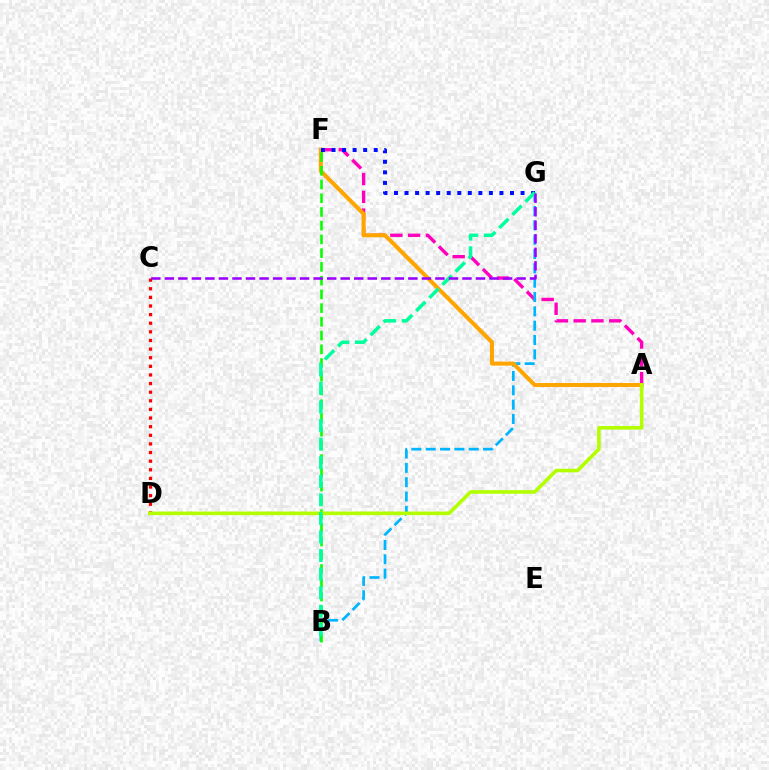{('A', 'F'): [{'color': '#ff00bd', 'line_style': 'dashed', 'thickness': 2.42}, {'color': '#ffa500', 'line_style': 'solid', 'thickness': 2.91}], ('B', 'G'): [{'color': '#00b5ff', 'line_style': 'dashed', 'thickness': 1.95}, {'color': '#00ff9d', 'line_style': 'dashed', 'thickness': 2.52}], ('C', 'D'): [{'color': '#ff0000', 'line_style': 'dotted', 'thickness': 2.34}], ('B', 'F'): [{'color': '#08ff00', 'line_style': 'dashed', 'thickness': 1.87}], ('A', 'D'): [{'color': '#b3ff00', 'line_style': 'solid', 'thickness': 2.59}], ('F', 'G'): [{'color': '#0010ff', 'line_style': 'dotted', 'thickness': 2.87}], ('C', 'G'): [{'color': '#9b00ff', 'line_style': 'dashed', 'thickness': 1.84}]}